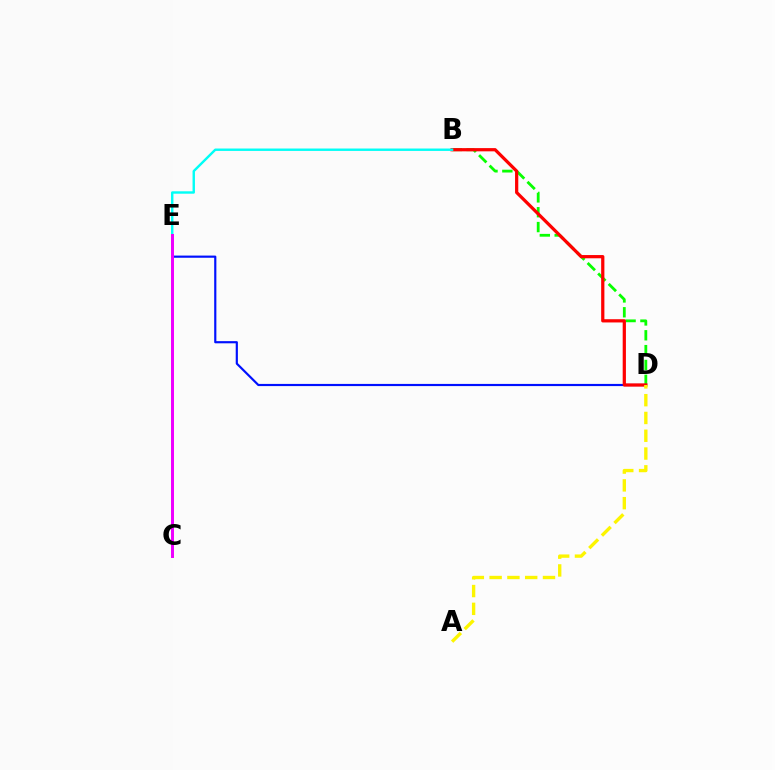{('B', 'D'): [{'color': '#08ff00', 'line_style': 'dashed', 'thickness': 2.02}, {'color': '#ff0000', 'line_style': 'solid', 'thickness': 2.33}], ('D', 'E'): [{'color': '#0010ff', 'line_style': 'solid', 'thickness': 1.57}], ('A', 'D'): [{'color': '#fcf500', 'line_style': 'dashed', 'thickness': 2.42}], ('B', 'E'): [{'color': '#00fff6', 'line_style': 'solid', 'thickness': 1.73}], ('C', 'E'): [{'color': '#ee00ff', 'line_style': 'solid', 'thickness': 2.14}]}